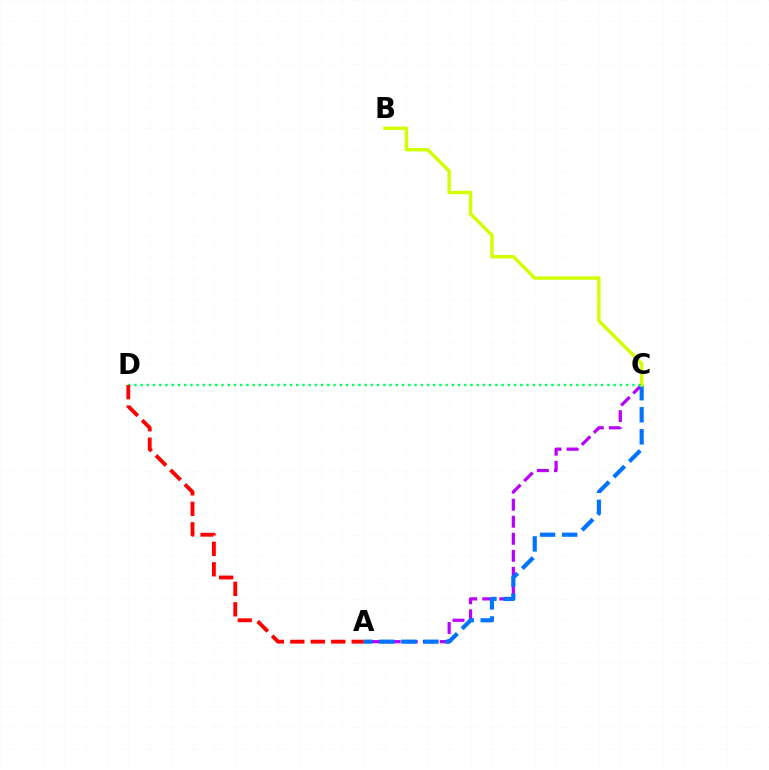{('A', 'C'): [{'color': '#b900ff', 'line_style': 'dashed', 'thickness': 2.32}, {'color': '#0074ff', 'line_style': 'dashed', 'thickness': 3.0}], ('B', 'C'): [{'color': '#d1ff00', 'line_style': 'solid', 'thickness': 2.46}], ('C', 'D'): [{'color': '#00ff5c', 'line_style': 'dotted', 'thickness': 1.69}], ('A', 'D'): [{'color': '#ff0000', 'line_style': 'dashed', 'thickness': 2.78}]}